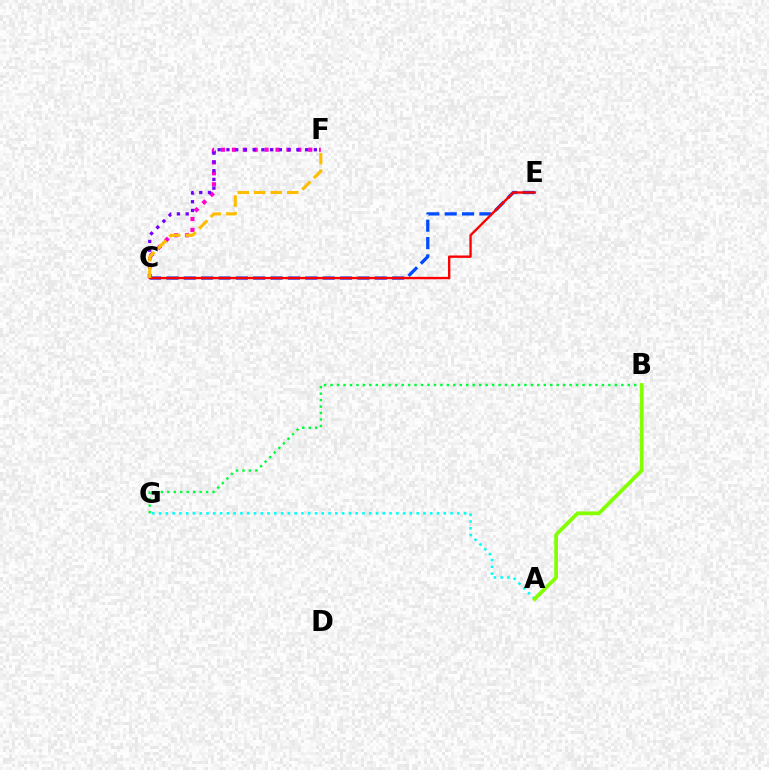{('C', 'E'): [{'color': '#004bff', 'line_style': 'dashed', 'thickness': 2.36}, {'color': '#ff0000', 'line_style': 'solid', 'thickness': 1.71}], ('A', 'G'): [{'color': '#00fff6', 'line_style': 'dotted', 'thickness': 1.84}], ('C', 'F'): [{'color': '#ff00cf', 'line_style': 'dotted', 'thickness': 2.96}, {'color': '#7200ff', 'line_style': 'dotted', 'thickness': 2.38}, {'color': '#ffbd00', 'line_style': 'dashed', 'thickness': 2.24}], ('B', 'G'): [{'color': '#00ff39', 'line_style': 'dotted', 'thickness': 1.76}], ('A', 'B'): [{'color': '#84ff00', 'line_style': 'solid', 'thickness': 2.72}]}